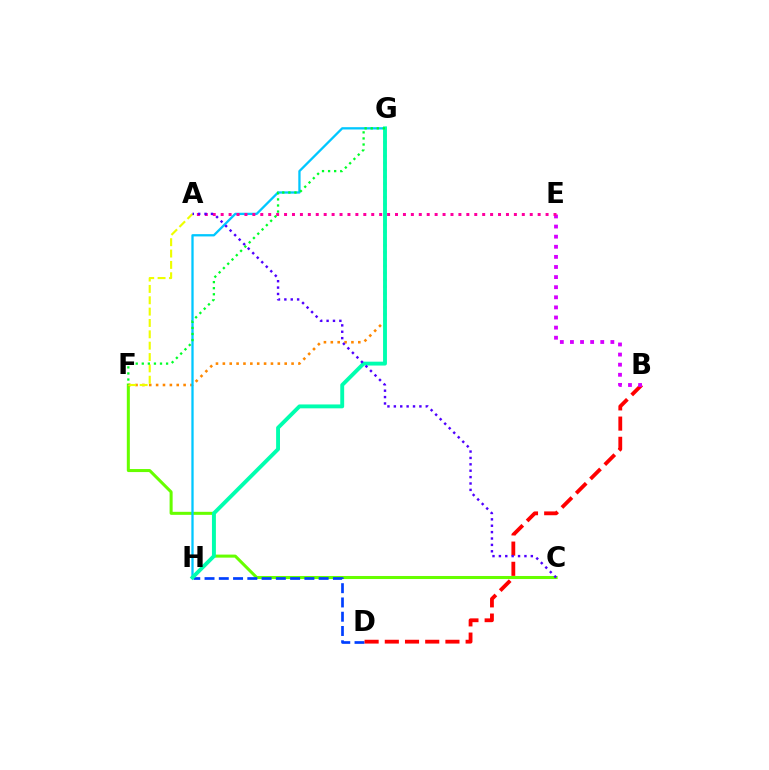{('C', 'F'): [{'color': '#66ff00', 'line_style': 'solid', 'thickness': 2.18}], ('D', 'H'): [{'color': '#003fff', 'line_style': 'dashed', 'thickness': 1.94}], ('B', 'D'): [{'color': '#ff0000', 'line_style': 'dashed', 'thickness': 2.74}], ('F', 'G'): [{'color': '#ff8800', 'line_style': 'dotted', 'thickness': 1.87}, {'color': '#00ff27', 'line_style': 'dotted', 'thickness': 1.65}], ('G', 'H'): [{'color': '#00c7ff', 'line_style': 'solid', 'thickness': 1.65}, {'color': '#00ffaf', 'line_style': 'solid', 'thickness': 2.79}], ('B', 'E'): [{'color': '#d600ff', 'line_style': 'dotted', 'thickness': 2.75}], ('A', 'E'): [{'color': '#ff00a0', 'line_style': 'dotted', 'thickness': 2.15}], ('A', 'F'): [{'color': '#eeff00', 'line_style': 'dashed', 'thickness': 1.54}], ('A', 'C'): [{'color': '#4f00ff', 'line_style': 'dotted', 'thickness': 1.74}]}